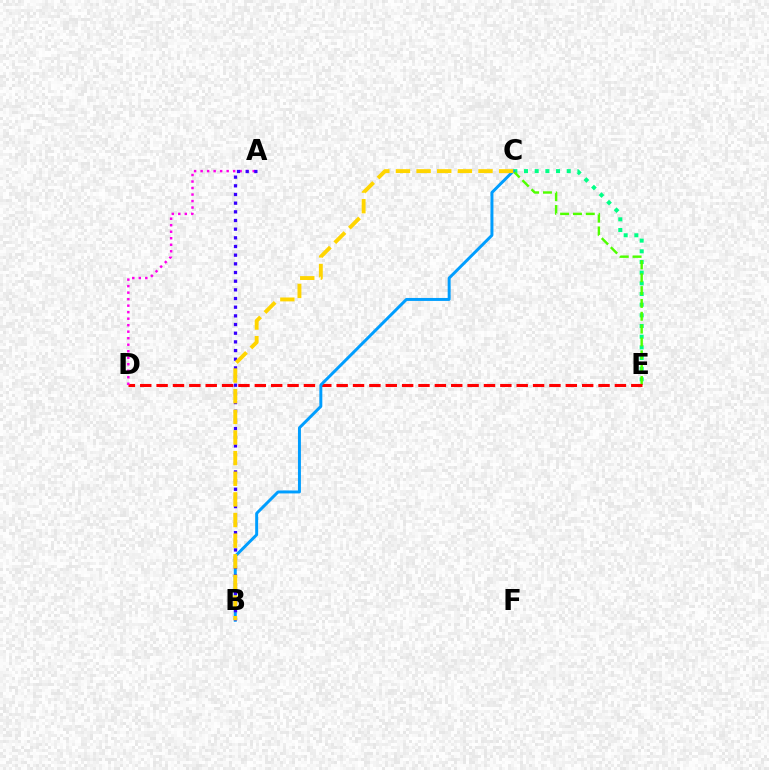{('C', 'E'): [{'color': '#00ff86', 'line_style': 'dotted', 'thickness': 2.9}, {'color': '#4fff00', 'line_style': 'dashed', 'thickness': 1.74}], ('D', 'E'): [{'color': '#ff0000', 'line_style': 'dashed', 'thickness': 2.22}], ('B', 'C'): [{'color': '#009eff', 'line_style': 'solid', 'thickness': 2.13}, {'color': '#ffd500', 'line_style': 'dashed', 'thickness': 2.8}], ('A', 'D'): [{'color': '#ff00ed', 'line_style': 'dotted', 'thickness': 1.77}], ('A', 'B'): [{'color': '#3700ff', 'line_style': 'dotted', 'thickness': 2.36}]}